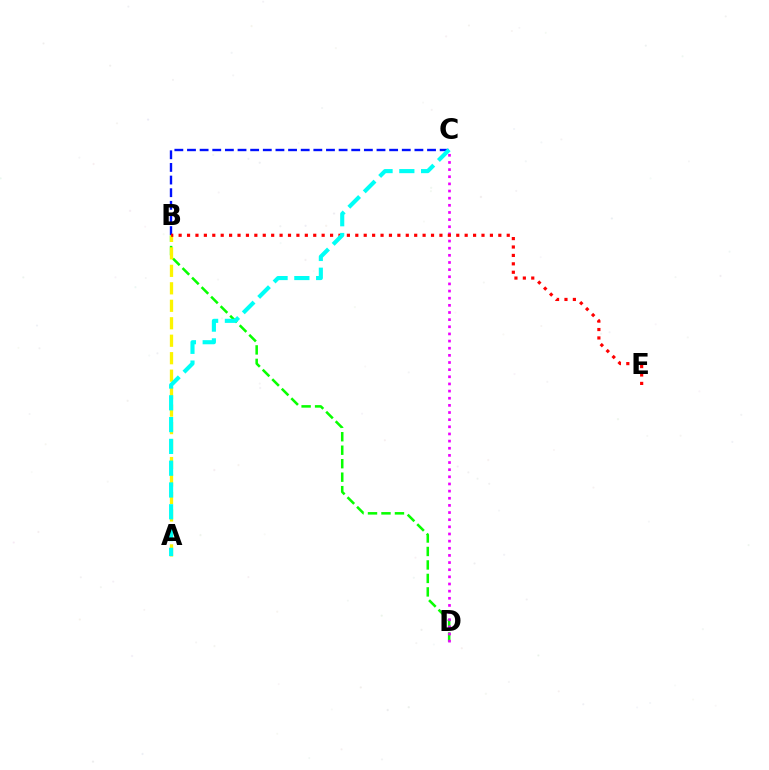{('B', 'D'): [{'color': '#08ff00', 'line_style': 'dashed', 'thickness': 1.83}], ('B', 'C'): [{'color': '#0010ff', 'line_style': 'dashed', 'thickness': 1.72}], ('C', 'D'): [{'color': '#ee00ff', 'line_style': 'dotted', 'thickness': 1.94}], ('A', 'B'): [{'color': '#fcf500', 'line_style': 'dashed', 'thickness': 2.37}], ('B', 'E'): [{'color': '#ff0000', 'line_style': 'dotted', 'thickness': 2.29}], ('A', 'C'): [{'color': '#00fff6', 'line_style': 'dashed', 'thickness': 2.96}]}